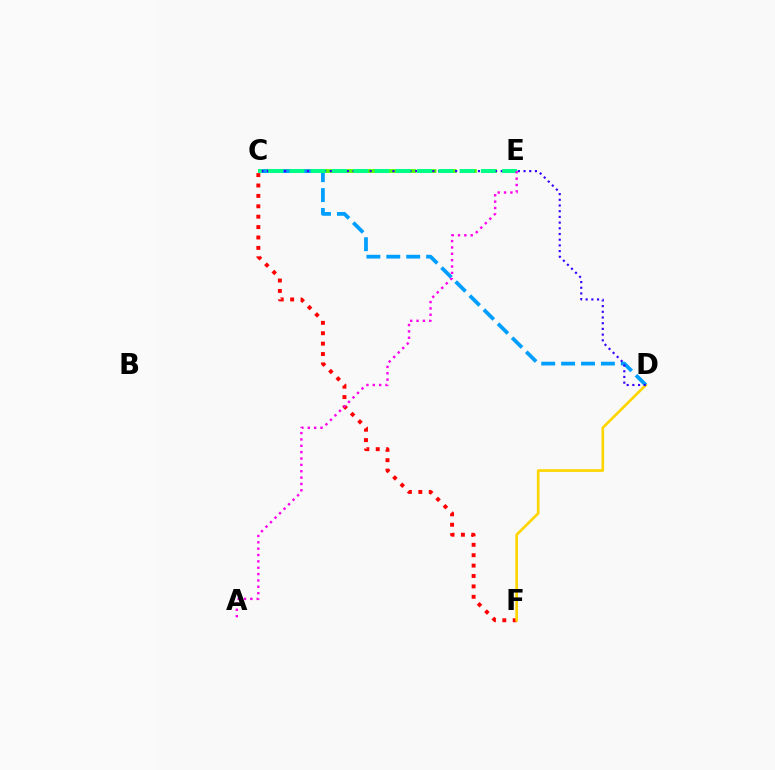{('C', 'F'): [{'color': '#ff0000', 'line_style': 'dotted', 'thickness': 2.83}], ('D', 'F'): [{'color': '#ffd500', 'line_style': 'solid', 'thickness': 1.92}], ('C', 'E'): [{'color': '#4fff00', 'line_style': 'dashed', 'thickness': 2.74}, {'color': '#00ff86', 'line_style': 'dashed', 'thickness': 2.89}], ('C', 'D'): [{'color': '#009eff', 'line_style': 'dashed', 'thickness': 2.7}, {'color': '#3700ff', 'line_style': 'dotted', 'thickness': 1.55}], ('A', 'E'): [{'color': '#ff00ed', 'line_style': 'dotted', 'thickness': 1.73}]}